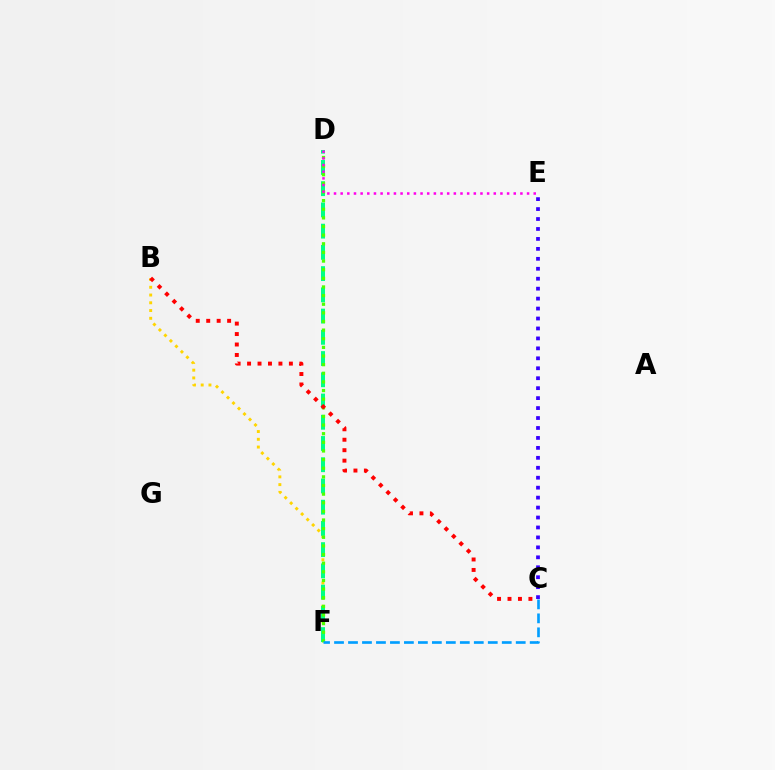{('B', 'F'): [{'color': '#ffd500', 'line_style': 'dotted', 'thickness': 2.11}], ('D', 'F'): [{'color': '#00ff86', 'line_style': 'dashed', 'thickness': 2.88}, {'color': '#4fff00', 'line_style': 'dotted', 'thickness': 2.35}], ('C', 'E'): [{'color': '#3700ff', 'line_style': 'dotted', 'thickness': 2.7}], ('C', 'F'): [{'color': '#009eff', 'line_style': 'dashed', 'thickness': 1.9}], ('B', 'C'): [{'color': '#ff0000', 'line_style': 'dotted', 'thickness': 2.84}], ('D', 'E'): [{'color': '#ff00ed', 'line_style': 'dotted', 'thickness': 1.81}]}